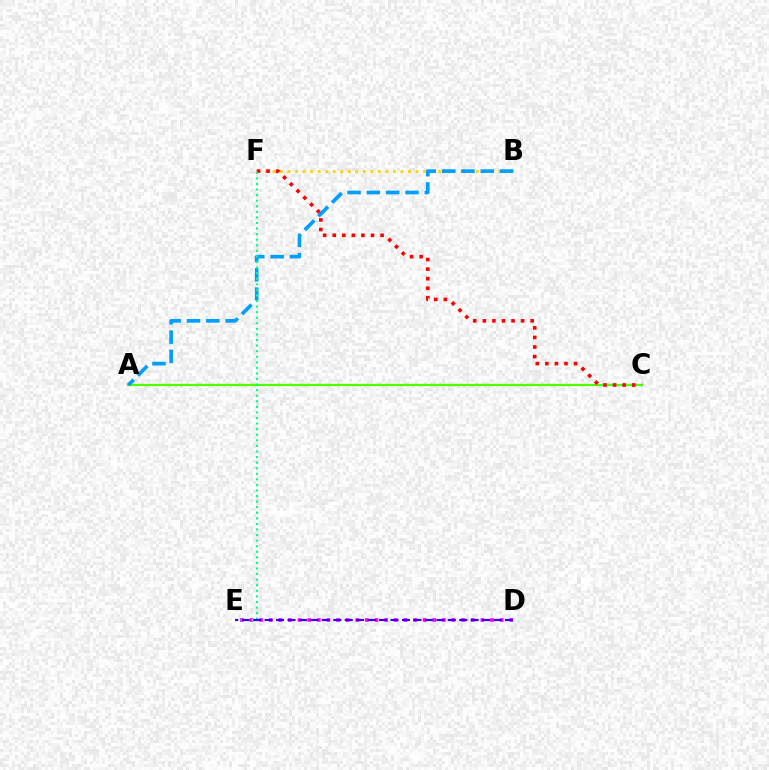{('A', 'C'): [{'color': '#4fff00', 'line_style': 'solid', 'thickness': 1.64}], ('D', 'E'): [{'color': '#ff00ed', 'line_style': 'dotted', 'thickness': 2.61}, {'color': '#3700ff', 'line_style': 'dashed', 'thickness': 1.56}], ('B', 'F'): [{'color': '#ffd500', 'line_style': 'dotted', 'thickness': 2.04}], ('C', 'F'): [{'color': '#ff0000', 'line_style': 'dotted', 'thickness': 2.6}], ('A', 'B'): [{'color': '#009eff', 'line_style': 'dashed', 'thickness': 2.63}], ('E', 'F'): [{'color': '#00ff86', 'line_style': 'dotted', 'thickness': 1.51}]}